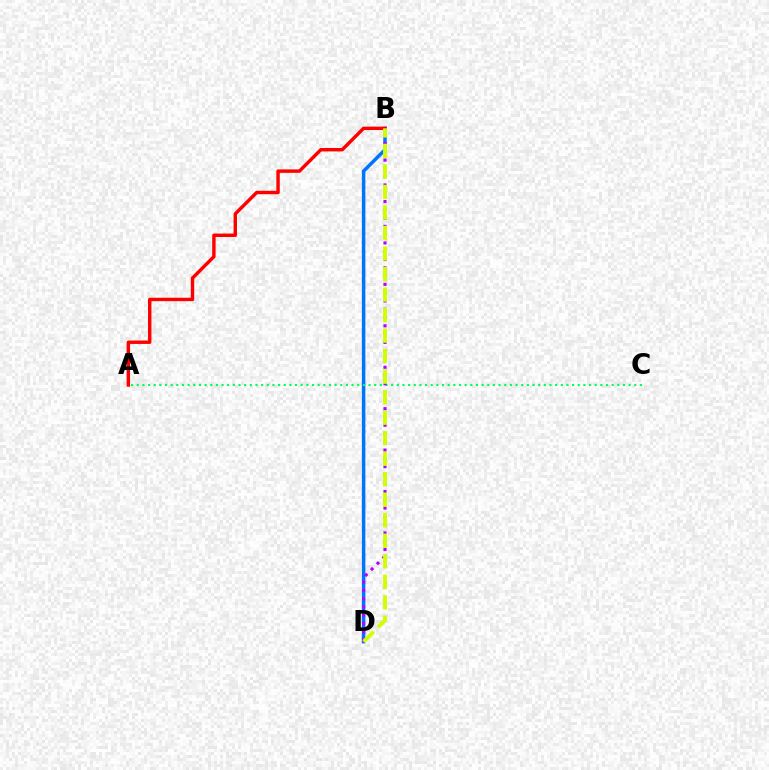{('B', 'D'): [{'color': '#0074ff', 'line_style': 'solid', 'thickness': 2.52}, {'color': '#b900ff', 'line_style': 'dotted', 'thickness': 2.25}, {'color': '#d1ff00', 'line_style': 'dashed', 'thickness': 2.79}], ('A', 'C'): [{'color': '#00ff5c', 'line_style': 'dotted', 'thickness': 1.54}], ('A', 'B'): [{'color': '#ff0000', 'line_style': 'solid', 'thickness': 2.46}]}